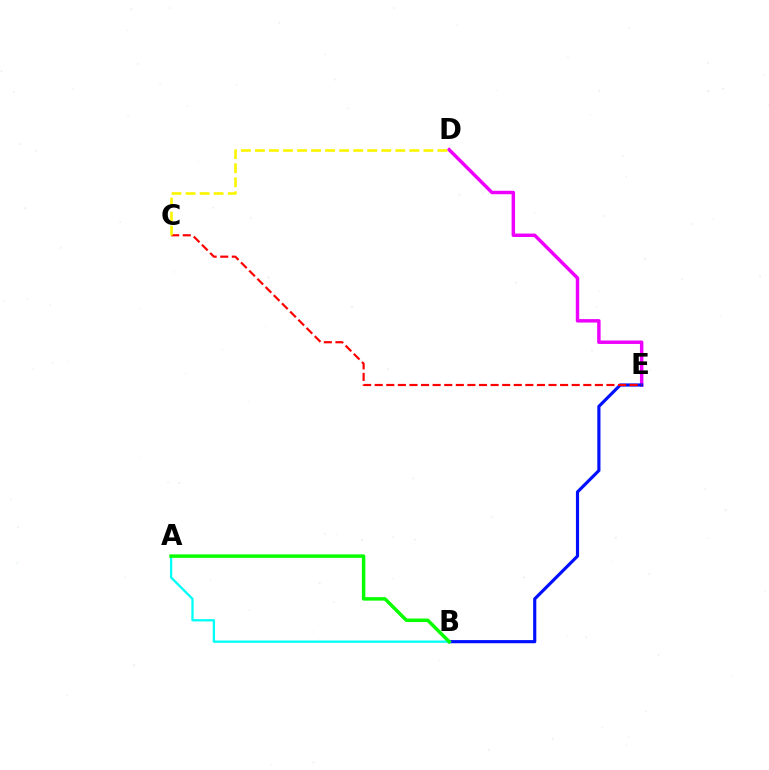{('D', 'E'): [{'color': '#ee00ff', 'line_style': 'solid', 'thickness': 2.48}], ('B', 'E'): [{'color': '#0010ff', 'line_style': 'solid', 'thickness': 2.27}], ('C', 'E'): [{'color': '#ff0000', 'line_style': 'dashed', 'thickness': 1.57}], ('A', 'B'): [{'color': '#00fff6', 'line_style': 'solid', 'thickness': 1.65}, {'color': '#08ff00', 'line_style': 'solid', 'thickness': 2.5}], ('C', 'D'): [{'color': '#fcf500', 'line_style': 'dashed', 'thickness': 1.91}]}